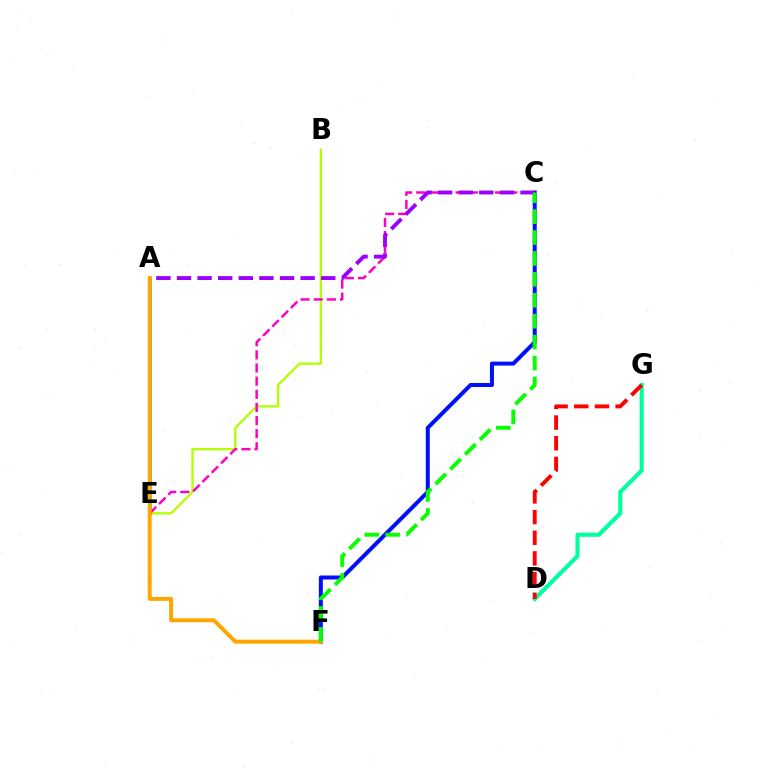{('C', 'F'): [{'color': '#0010ff', 'line_style': 'solid', 'thickness': 2.88}, {'color': '#08ff00', 'line_style': 'dashed', 'thickness': 2.84}], ('B', 'E'): [{'color': '#b3ff00', 'line_style': 'solid', 'thickness': 1.67}], ('D', 'G'): [{'color': '#00ff9d', 'line_style': 'solid', 'thickness': 2.96}, {'color': '#ff0000', 'line_style': 'dashed', 'thickness': 2.81}], ('A', 'E'): [{'color': '#00b5ff', 'line_style': 'solid', 'thickness': 1.95}], ('C', 'E'): [{'color': '#ff00bd', 'line_style': 'dashed', 'thickness': 1.78}], ('A', 'C'): [{'color': '#9b00ff', 'line_style': 'dashed', 'thickness': 2.8}], ('A', 'F'): [{'color': '#ffa500', 'line_style': 'solid', 'thickness': 2.84}]}